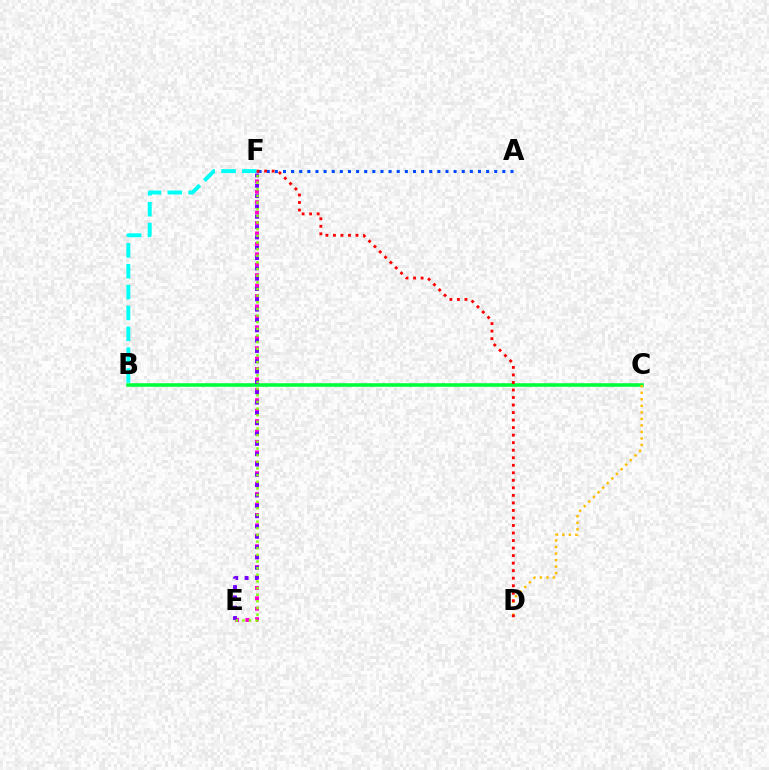{('E', 'F'): [{'color': '#ff00cf', 'line_style': 'dotted', 'thickness': 2.83}, {'color': '#7200ff', 'line_style': 'dotted', 'thickness': 2.81}, {'color': '#84ff00', 'line_style': 'dotted', 'thickness': 1.81}], ('A', 'F'): [{'color': '#004bff', 'line_style': 'dotted', 'thickness': 2.21}], ('B', 'C'): [{'color': '#00ff39', 'line_style': 'solid', 'thickness': 2.56}], ('B', 'F'): [{'color': '#00fff6', 'line_style': 'dashed', 'thickness': 2.83}], ('C', 'D'): [{'color': '#ffbd00', 'line_style': 'dotted', 'thickness': 1.77}], ('D', 'F'): [{'color': '#ff0000', 'line_style': 'dotted', 'thickness': 2.05}]}